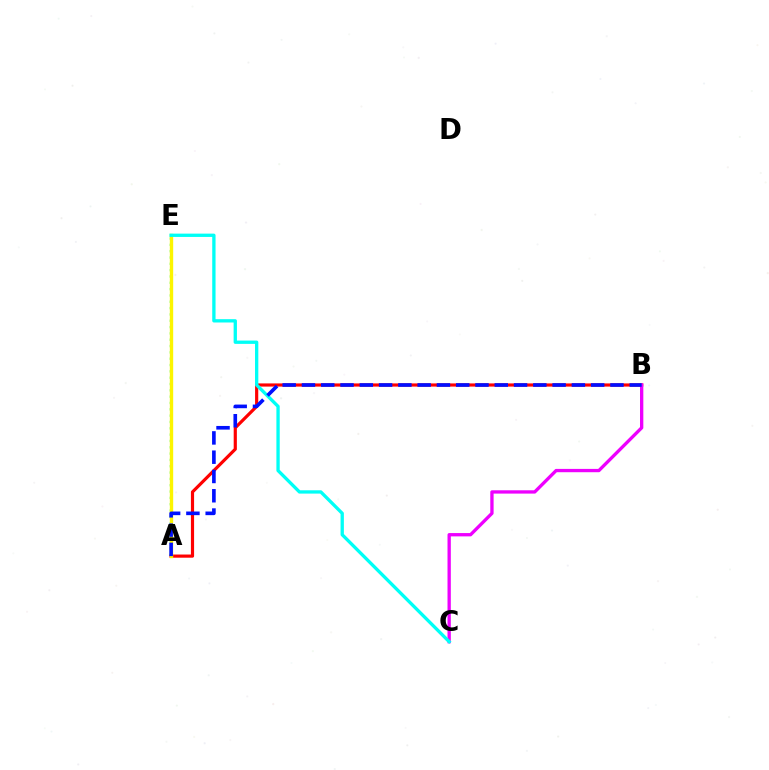{('A', 'B'): [{'color': '#ff0000', 'line_style': 'solid', 'thickness': 2.29}, {'color': '#0010ff', 'line_style': 'dashed', 'thickness': 2.62}], ('B', 'C'): [{'color': '#ee00ff', 'line_style': 'solid', 'thickness': 2.39}], ('A', 'E'): [{'color': '#08ff00', 'line_style': 'dotted', 'thickness': 1.72}, {'color': '#fcf500', 'line_style': 'solid', 'thickness': 2.43}], ('C', 'E'): [{'color': '#00fff6', 'line_style': 'solid', 'thickness': 2.39}]}